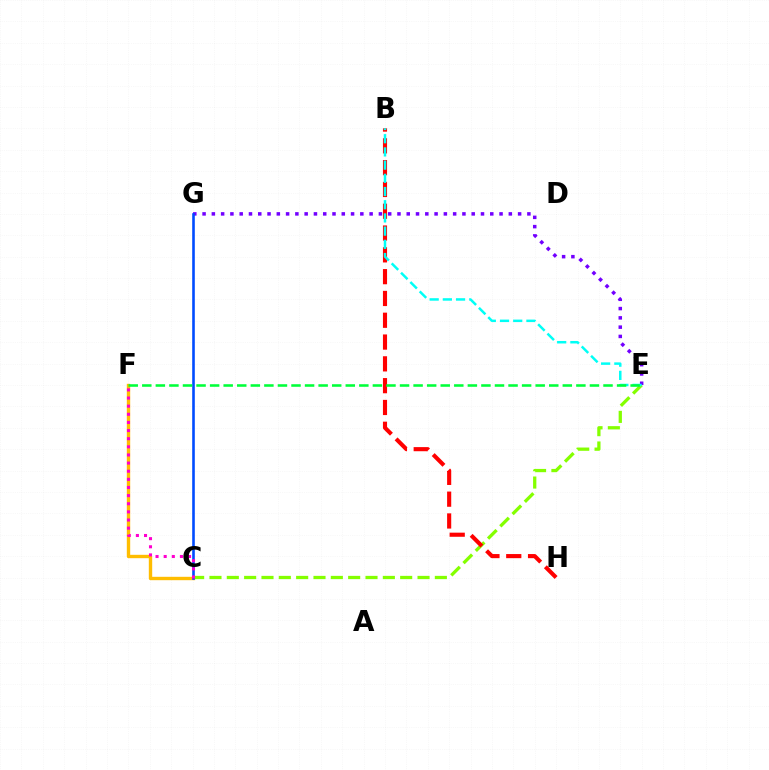{('C', 'F'): [{'color': '#ffbd00', 'line_style': 'solid', 'thickness': 2.44}, {'color': '#ff00cf', 'line_style': 'dotted', 'thickness': 2.21}], ('E', 'G'): [{'color': '#7200ff', 'line_style': 'dotted', 'thickness': 2.52}], ('C', 'E'): [{'color': '#84ff00', 'line_style': 'dashed', 'thickness': 2.36}], ('C', 'G'): [{'color': '#004bff', 'line_style': 'solid', 'thickness': 1.88}], ('B', 'H'): [{'color': '#ff0000', 'line_style': 'dashed', 'thickness': 2.96}], ('B', 'E'): [{'color': '#00fff6', 'line_style': 'dashed', 'thickness': 1.79}], ('E', 'F'): [{'color': '#00ff39', 'line_style': 'dashed', 'thickness': 1.84}]}